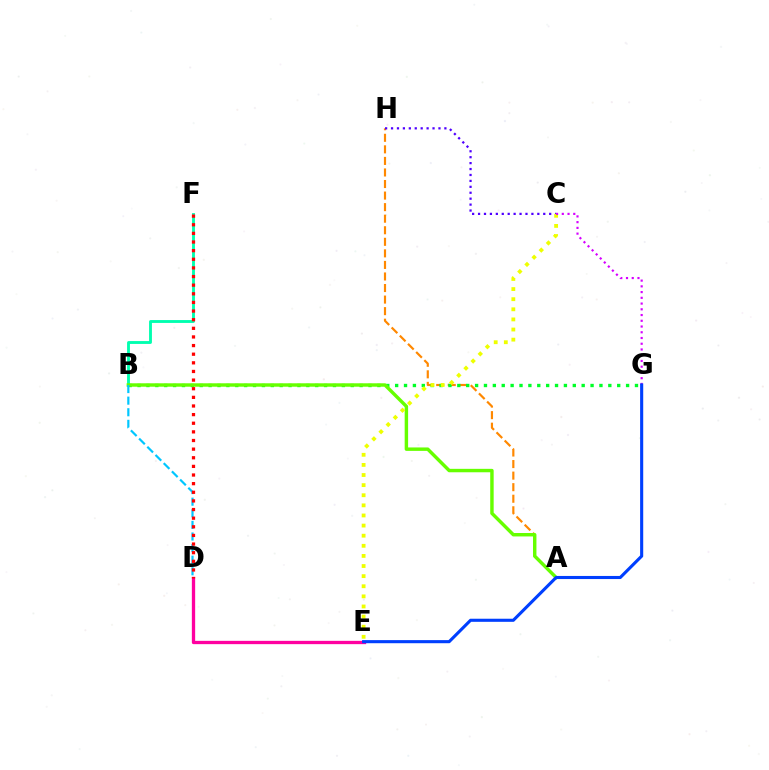{('A', 'H'): [{'color': '#ff8800', 'line_style': 'dashed', 'thickness': 1.57}], ('B', 'F'): [{'color': '#00ffaf', 'line_style': 'solid', 'thickness': 2.06}], ('B', 'G'): [{'color': '#00ff27', 'line_style': 'dotted', 'thickness': 2.41}], ('A', 'B'): [{'color': '#66ff00', 'line_style': 'solid', 'thickness': 2.47}], ('B', 'D'): [{'color': '#00c7ff', 'line_style': 'dashed', 'thickness': 1.58}], ('C', 'H'): [{'color': '#4f00ff', 'line_style': 'dotted', 'thickness': 1.61}], ('D', 'E'): [{'color': '#ff00a0', 'line_style': 'solid', 'thickness': 2.38}], ('C', 'E'): [{'color': '#eeff00', 'line_style': 'dotted', 'thickness': 2.75}], ('C', 'G'): [{'color': '#d600ff', 'line_style': 'dotted', 'thickness': 1.56}], ('D', 'F'): [{'color': '#ff0000', 'line_style': 'dotted', 'thickness': 2.34}], ('E', 'G'): [{'color': '#003fff', 'line_style': 'solid', 'thickness': 2.23}]}